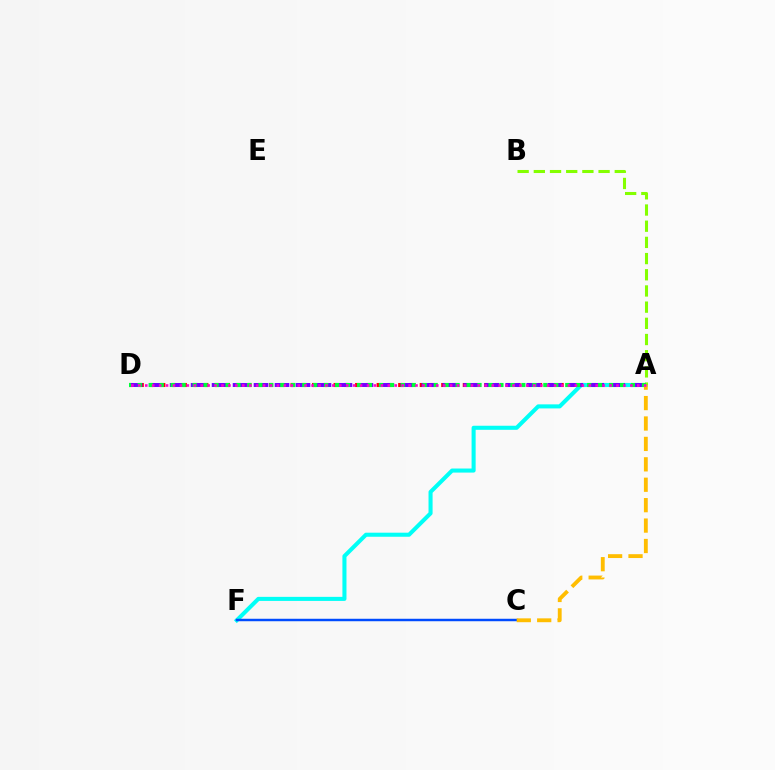{('A', 'D'): [{'color': '#ff0000', 'line_style': 'dotted', 'thickness': 2.93}, {'color': '#7200ff', 'line_style': 'dashed', 'thickness': 2.85}, {'color': '#00ff39', 'line_style': 'dotted', 'thickness': 2.98}, {'color': '#ff00cf', 'line_style': 'dotted', 'thickness': 1.88}], ('A', 'F'): [{'color': '#00fff6', 'line_style': 'solid', 'thickness': 2.92}], ('A', 'B'): [{'color': '#84ff00', 'line_style': 'dashed', 'thickness': 2.2}], ('C', 'F'): [{'color': '#004bff', 'line_style': 'solid', 'thickness': 1.77}], ('A', 'C'): [{'color': '#ffbd00', 'line_style': 'dashed', 'thickness': 2.77}]}